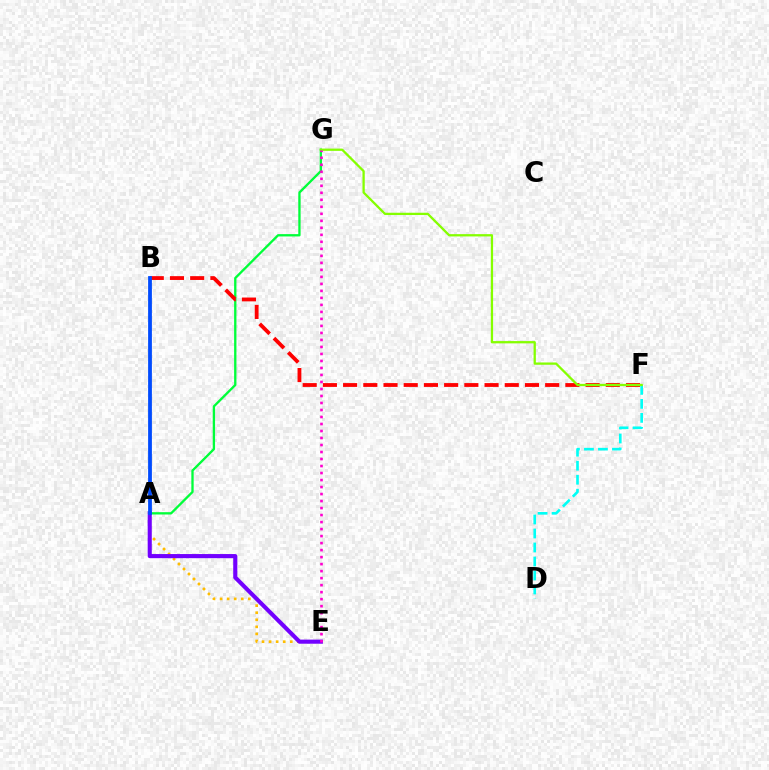{('A', 'G'): [{'color': '#00ff39', 'line_style': 'solid', 'thickness': 1.67}], ('A', 'E'): [{'color': '#ffbd00', 'line_style': 'dotted', 'thickness': 1.92}, {'color': '#7200ff', 'line_style': 'solid', 'thickness': 2.97}], ('B', 'F'): [{'color': '#ff0000', 'line_style': 'dashed', 'thickness': 2.75}], ('D', 'F'): [{'color': '#00fff6', 'line_style': 'dashed', 'thickness': 1.9}], ('F', 'G'): [{'color': '#84ff00', 'line_style': 'solid', 'thickness': 1.65}], ('A', 'B'): [{'color': '#004bff', 'line_style': 'solid', 'thickness': 2.73}], ('E', 'G'): [{'color': '#ff00cf', 'line_style': 'dotted', 'thickness': 1.9}]}